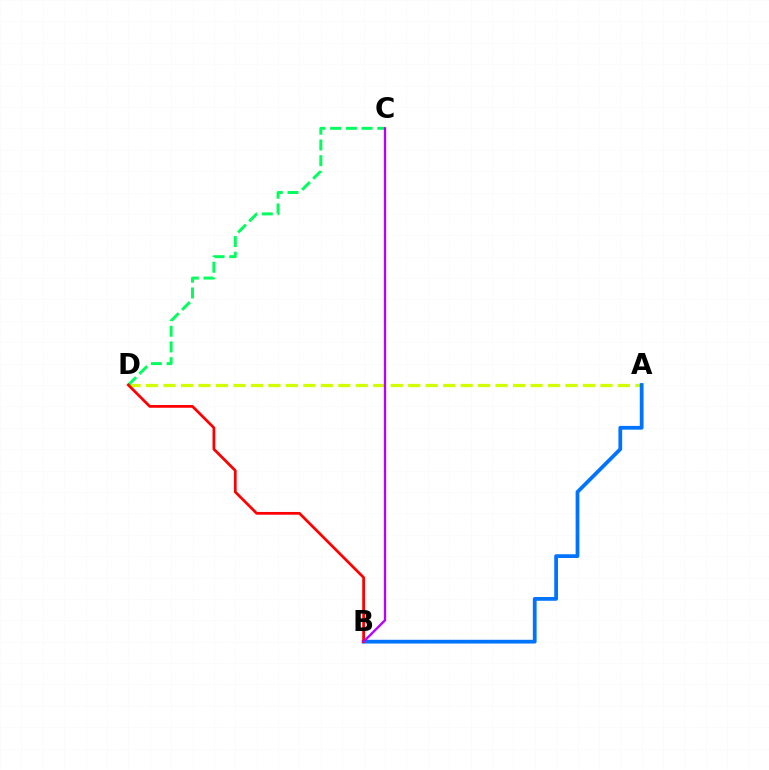{('A', 'D'): [{'color': '#d1ff00', 'line_style': 'dashed', 'thickness': 2.37}], ('C', 'D'): [{'color': '#00ff5c', 'line_style': 'dashed', 'thickness': 2.13}], ('A', 'B'): [{'color': '#0074ff', 'line_style': 'solid', 'thickness': 2.71}], ('B', 'D'): [{'color': '#ff0000', 'line_style': 'solid', 'thickness': 1.98}], ('B', 'C'): [{'color': '#b900ff', 'line_style': 'solid', 'thickness': 1.68}]}